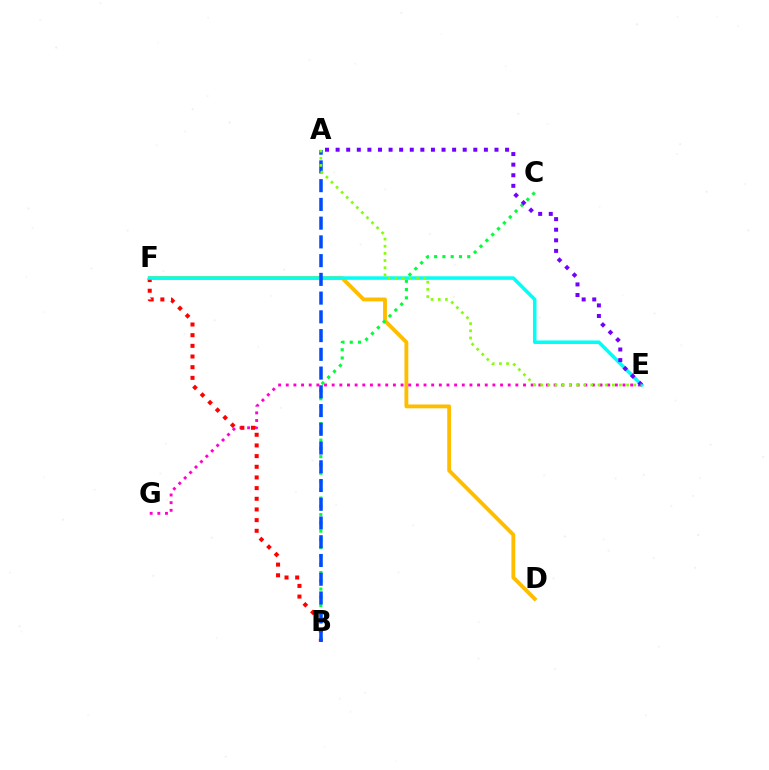{('D', 'F'): [{'color': '#ffbd00', 'line_style': 'solid', 'thickness': 2.77}], ('E', 'G'): [{'color': '#ff00cf', 'line_style': 'dotted', 'thickness': 2.08}], ('B', 'C'): [{'color': '#00ff39', 'line_style': 'dotted', 'thickness': 2.25}], ('B', 'F'): [{'color': '#ff0000', 'line_style': 'dotted', 'thickness': 2.9}], ('E', 'F'): [{'color': '#00fff6', 'line_style': 'solid', 'thickness': 2.54}], ('A', 'B'): [{'color': '#004bff', 'line_style': 'dashed', 'thickness': 2.55}], ('A', 'E'): [{'color': '#7200ff', 'line_style': 'dotted', 'thickness': 2.88}, {'color': '#84ff00', 'line_style': 'dotted', 'thickness': 1.95}]}